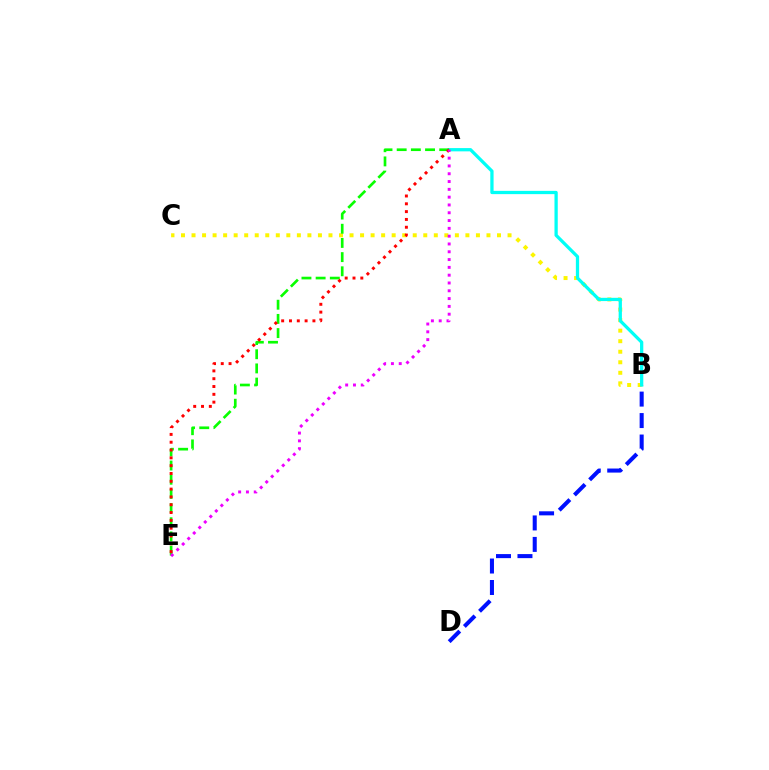{('B', 'C'): [{'color': '#fcf500', 'line_style': 'dotted', 'thickness': 2.86}], ('B', 'D'): [{'color': '#0010ff', 'line_style': 'dashed', 'thickness': 2.92}], ('A', 'B'): [{'color': '#00fff6', 'line_style': 'solid', 'thickness': 2.35}], ('A', 'E'): [{'color': '#08ff00', 'line_style': 'dashed', 'thickness': 1.93}, {'color': '#ff0000', 'line_style': 'dotted', 'thickness': 2.12}, {'color': '#ee00ff', 'line_style': 'dotted', 'thickness': 2.12}]}